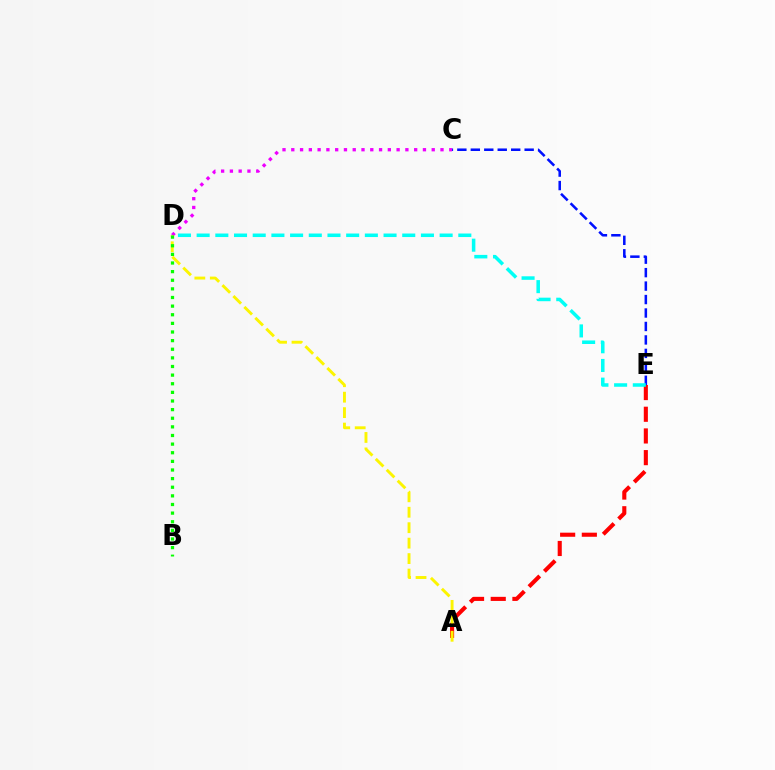{('C', 'D'): [{'color': '#ee00ff', 'line_style': 'dotted', 'thickness': 2.38}], ('A', 'E'): [{'color': '#ff0000', 'line_style': 'dashed', 'thickness': 2.95}], ('A', 'D'): [{'color': '#fcf500', 'line_style': 'dashed', 'thickness': 2.1}], ('C', 'E'): [{'color': '#0010ff', 'line_style': 'dashed', 'thickness': 1.83}], ('B', 'D'): [{'color': '#08ff00', 'line_style': 'dotted', 'thickness': 2.34}], ('D', 'E'): [{'color': '#00fff6', 'line_style': 'dashed', 'thickness': 2.54}]}